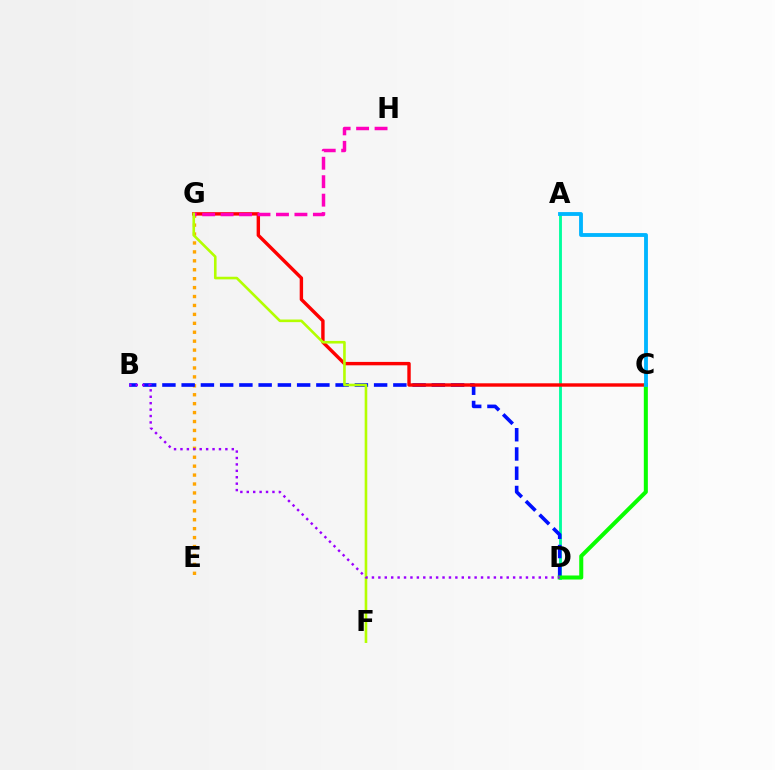{('A', 'D'): [{'color': '#00ff9d', 'line_style': 'solid', 'thickness': 2.06}], ('E', 'G'): [{'color': '#ffa500', 'line_style': 'dotted', 'thickness': 2.43}], ('B', 'D'): [{'color': '#0010ff', 'line_style': 'dashed', 'thickness': 2.61}, {'color': '#9b00ff', 'line_style': 'dotted', 'thickness': 1.74}], ('C', 'G'): [{'color': '#ff0000', 'line_style': 'solid', 'thickness': 2.45}], ('G', 'H'): [{'color': '#ff00bd', 'line_style': 'dashed', 'thickness': 2.51}], ('C', 'D'): [{'color': '#08ff00', 'line_style': 'solid', 'thickness': 2.9}], ('A', 'C'): [{'color': '#00b5ff', 'line_style': 'solid', 'thickness': 2.76}], ('F', 'G'): [{'color': '#b3ff00', 'line_style': 'solid', 'thickness': 1.88}]}